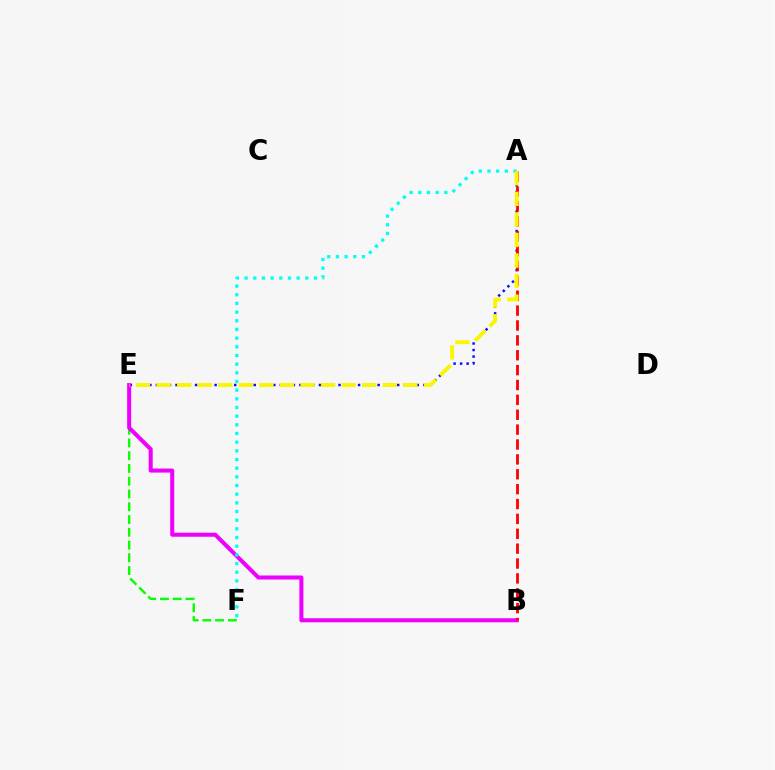{('A', 'E'): [{'color': '#0010ff', 'line_style': 'dotted', 'thickness': 1.77}, {'color': '#fcf500', 'line_style': 'dashed', 'thickness': 2.79}], ('E', 'F'): [{'color': '#08ff00', 'line_style': 'dashed', 'thickness': 1.73}], ('B', 'E'): [{'color': '#ee00ff', 'line_style': 'solid', 'thickness': 2.91}], ('A', 'B'): [{'color': '#ff0000', 'line_style': 'dashed', 'thickness': 2.02}], ('A', 'F'): [{'color': '#00fff6', 'line_style': 'dotted', 'thickness': 2.36}]}